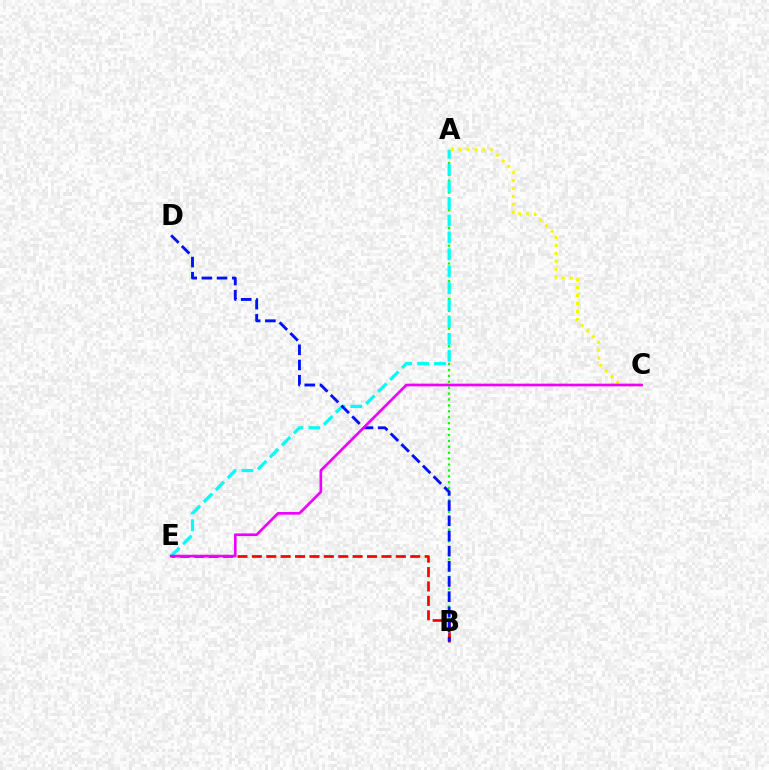{('A', 'B'): [{'color': '#08ff00', 'line_style': 'dotted', 'thickness': 1.61}], ('A', 'E'): [{'color': '#00fff6', 'line_style': 'dashed', 'thickness': 2.3}], ('B', 'E'): [{'color': '#ff0000', 'line_style': 'dashed', 'thickness': 1.96}], ('B', 'D'): [{'color': '#0010ff', 'line_style': 'dashed', 'thickness': 2.06}], ('A', 'C'): [{'color': '#fcf500', 'line_style': 'dotted', 'thickness': 2.16}], ('C', 'E'): [{'color': '#ee00ff', 'line_style': 'solid', 'thickness': 1.93}]}